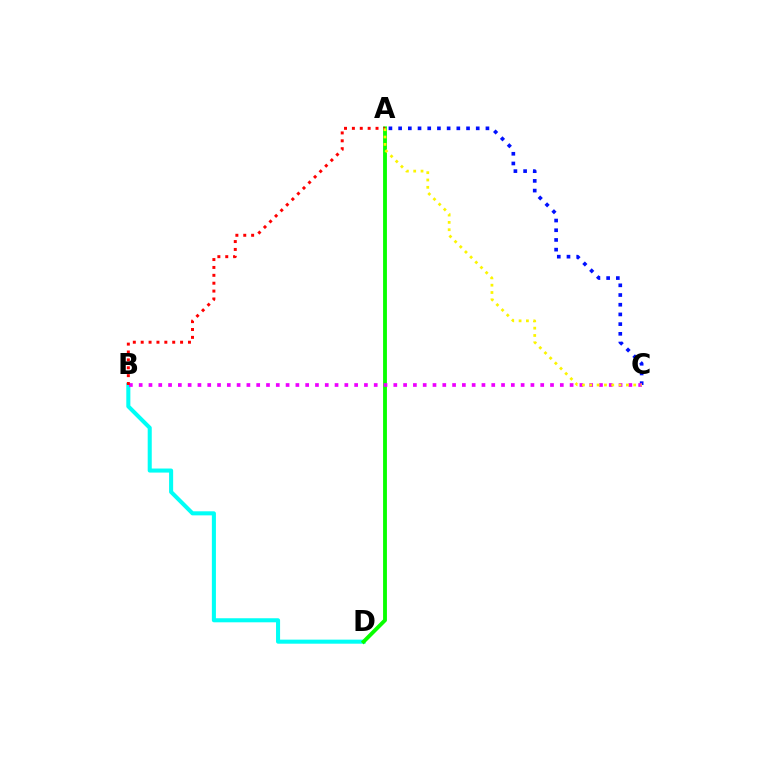{('B', 'D'): [{'color': '#00fff6', 'line_style': 'solid', 'thickness': 2.92}], ('A', 'C'): [{'color': '#0010ff', 'line_style': 'dotted', 'thickness': 2.64}, {'color': '#fcf500', 'line_style': 'dotted', 'thickness': 1.99}], ('A', 'D'): [{'color': '#08ff00', 'line_style': 'solid', 'thickness': 2.77}], ('B', 'C'): [{'color': '#ee00ff', 'line_style': 'dotted', 'thickness': 2.66}], ('A', 'B'): [{'color': '#ff0000', 'line_style': 'dotted', 'thickness': 2.14}]}